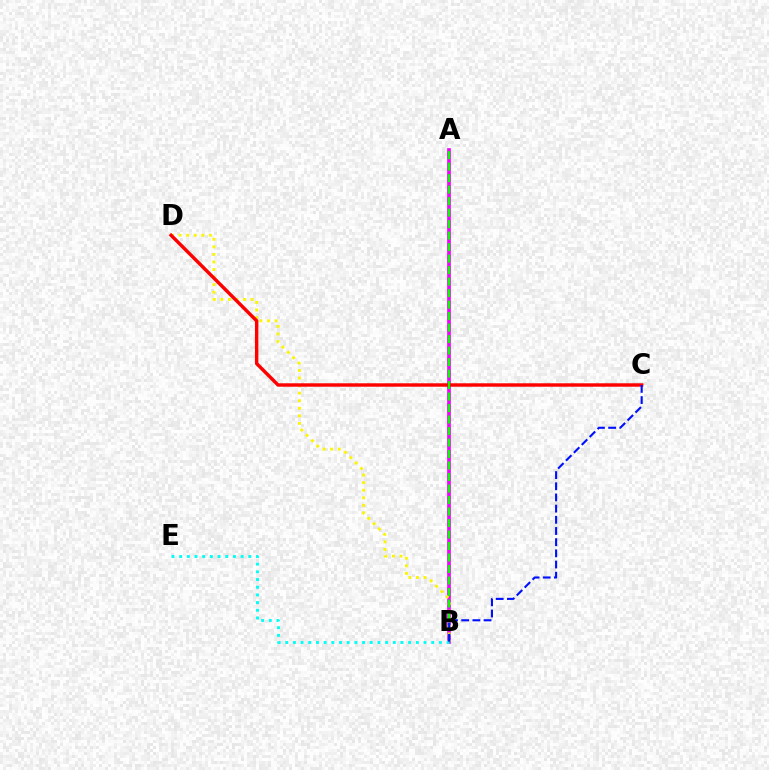{('A', 'B'): [{'color': '#ee00ff', 'line_style': 'solid', 'thickness': 2.63}, {'color': '#08ff00', 'line_style': 'dashed', 'thickness': 1.56}], ('B', 'D'): [{'color': '#fcf500', 'line_style': 'dotted', 'thickness': 2.05}], ('C', 'D'): [{'color': '#ff0000', 'line_style': 'solid', 'thickness': 2.46}], ('B', 'E'): [{'color': '#00fff6', 'line_style': 'dotted', 'thickness': 2.09}], ('B', 'C'): [{'color': '#0010ff', 'line_style': 'dashed', 'thickness': 1.52}]}